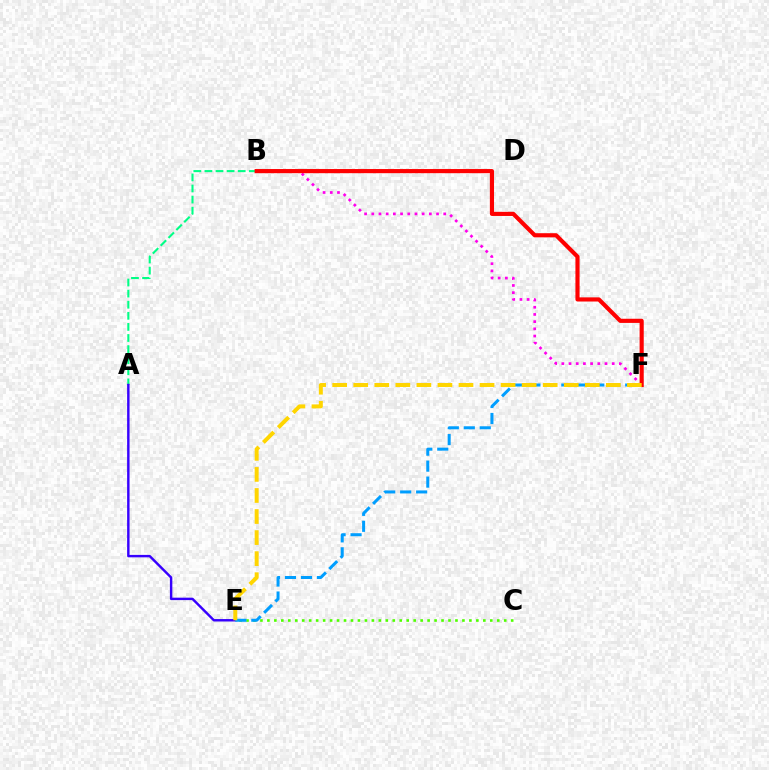{('A', 'B'): [{'color': '#00ff86', 'line_style': 'dashed', 'thickness': 1.51}], ('B', 'F'): [{'color': '#ff00ed', 'line_style': 'dotted', 'thickness': 1.95}, {'color': '#ff0000', 'line_style': 'solid', 'thickness': 2.99}], ('C', 'E'): [{'color': '#4fff00', 'line_style': 'dotted', 'thickness': 1.89}], ('A', 'E'): [{'color': '#3700ff', 'line_style': 'solid', 'thickness': 1.75}], ('E', 'F'): [{'color': '#009eff', 'line_style': 'dashed', 'thickness': 2.17}, {'color': '#ffd500', 'line_style': 'dashed', 'thickness': 2.86}]}